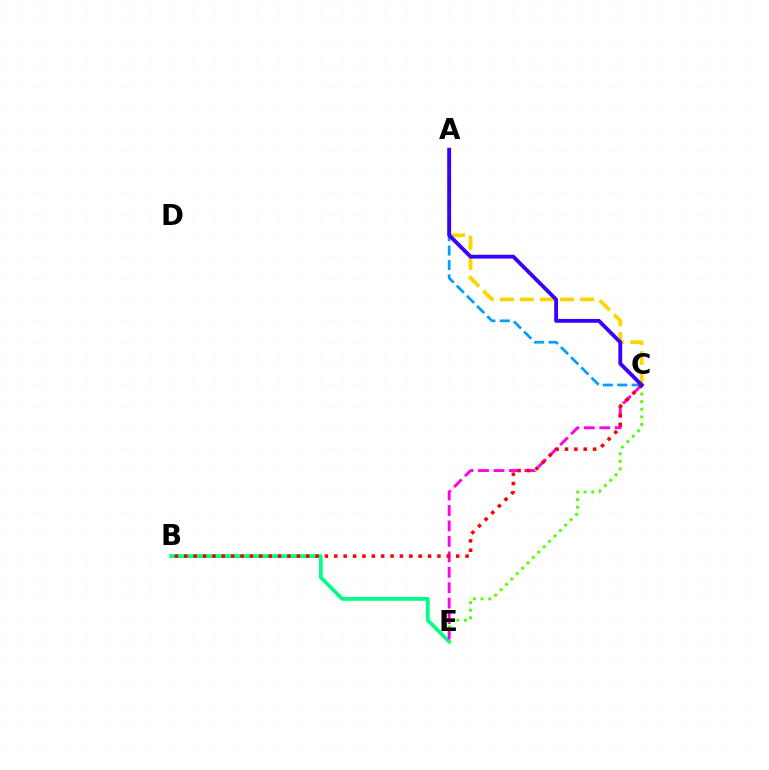{('B', 'E'): [{'color': '#00ff86', 'line_style': 'solid', 'thickness': 2.7}], ('A', 'C'): [{'color': '#ffd500', 'line_style': 'dashed', 'thickness': 2.73}, {'color': '#009eff', 'line_style': 'dashed', 'thickness': 1.96}, {'color': '#3700ff', 'line_style': 'solid', 'thickness': 2.77}], ('C', 'E'): [{'color': '#4fff00', 'line_style': 'dotted', 'thickness': 2.07}, {'color': '#ff00ed', 'line_style': 'dashed', 'thickness': 2.1}], ('B', 'C'): [{'color': '#ff0000', 'line_style': 'dotted', 'thickness': 2.55}]}